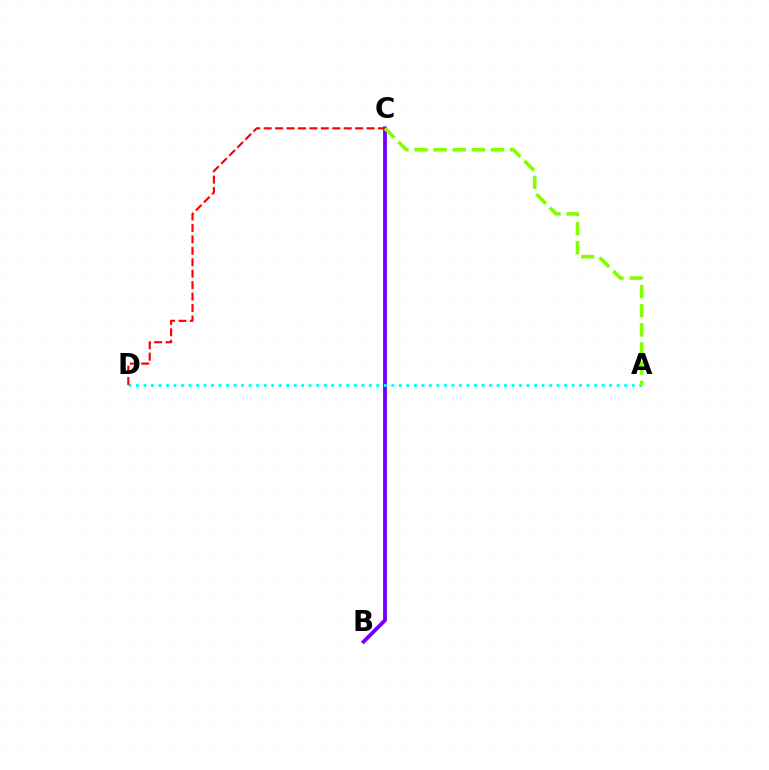{('B', 'C'): [{'color': '#7200ff', 'line_style': 'solid', 'thickness': 2.75}], ('A', 'D'): [{'color': '#00fff6', 'line_style': 'dotted', 'thickness': 2.04}], ('C', 'D'): [{'color': '#ff0000', 'line_style': 'dashed', 'thickness': 1.55}], ('A', 'C'): [{'color': '#84ff00', 'line_style': 'dashed', 'thickness': 2.6}]}